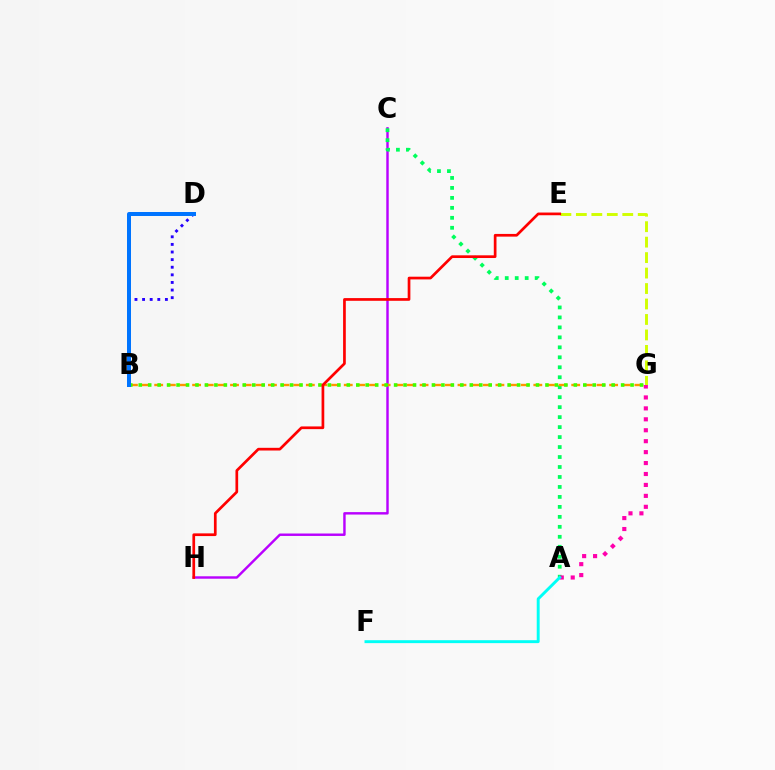{('C', 'H'): [{'color': '#b900ff', 'line_style': 'solid', 'thickness': 1.75}], ('A', 'C'): [{'color': '#00ff5c', 'line_style': 'dotted', 'thickness': 2.71}], ('B', 'G'): [{'color': '#ff9400', 'line_style': 'dashed', 'thickness': 1.72}, {'color': '#3dff00', 'line_style': 'dotted', 'thickness': 2.57}], ('E', 'G'): [{'color': '#d1ff00', 'line_style': 'dashed', 'thickness': 2.1}], ('A', 'G'): [{'color': '#ff00ac', 'line_style': 'dotted', 'thickness': 2.97}], ('B', 'D'): [{'color': '#2500ff', 'line_style': 'dotted', 'thickness': 2.07}, {'color': '#0074ff', 'line_style': 'solid', 'thickness': 2.88}], ('E', 'H'): [{'color': '#ff0000', 'line_style': 'solid', 'thickness': 1.95}], ('A', 'F'): [{'color': '#00fff6', 'line_style': 'solid', 'thickness': 2.1}]}